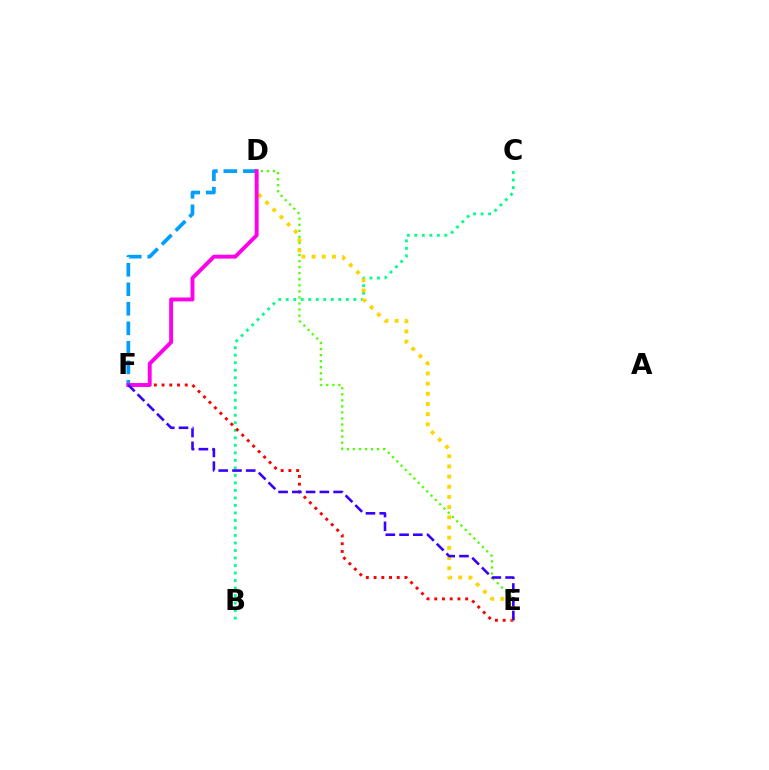{('D', 'F'): [{'color': '#009eff', 'line_style': 'dashed', 'thickness': 2.65}, {'color': '#ff00ed', 'line_style': 'solid', 'thickness': 2.8}], ('B', 'C'): [{'color': '#00ff86', 'line_style': 'dotted', 'thickness': 2.04}], ('D', 'E'): [{'color': '#4fff00', 'line_style': 'dotted', 'thickness': 1.64}, {'color': '#ffd500', 'line_style': 'dotted', 'thickness': 2.77}], ('E', 'F'): [{'color': '#ff0000', 'line_style': 'dotted', 'thickness': 2.1}, {'color': '#3700ff', 'line_style': 'dashed', 'thickness': 1.87}]}